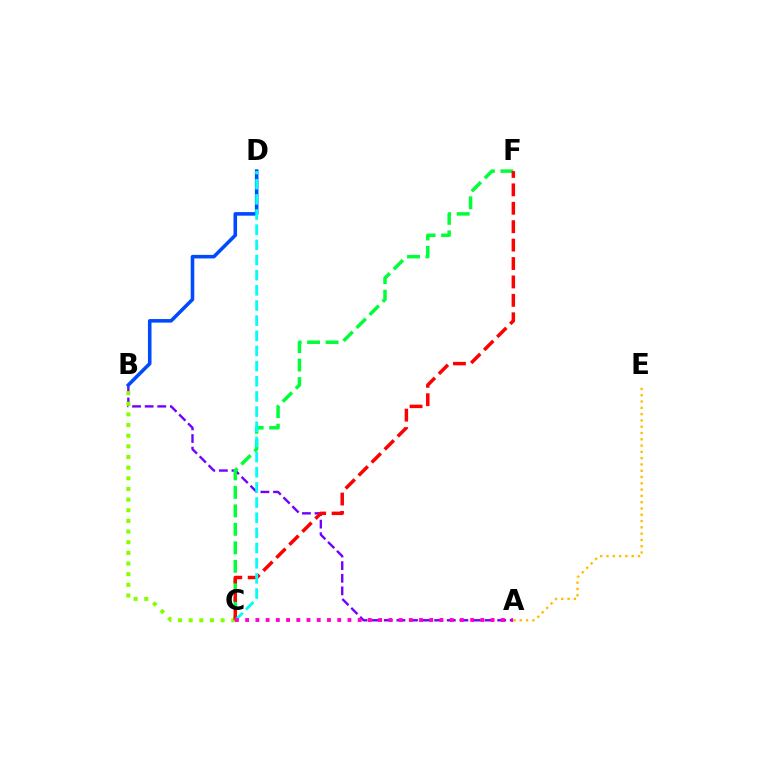{('A', 'B'): [{'color': '#7200ff', 'line_style': 'dashed', 'thickness': 1.71}], ('A', 'E'): [{'color': '#ffbd00', 'line_style': 'dotted', 'thickness': 1.71}], ('B', 'D'): [{'color': '#004bff', 'line_style': 'solid', 'thickness': 2.57}], ('C', 'F'): [{'color': '#00ff39', 'line_style': 'dashed', 'thickness': 2.51}, {'color': '#ff0000', 'line_style': 'dashed', 'thickness': 2.5}], ('B', 'C'): [{'color': '#84ff00', 'line_style': 'dotted', 'thickness': 2.89}], ('C', 'D'): [{'color': '#00fff6', 'line_style': 'dashed', 'thickness': 2.06}], ('A', 'C'): [{'color': '#ff00cf', 'line_style': 'dotted', 'thickness': 2.78}]}